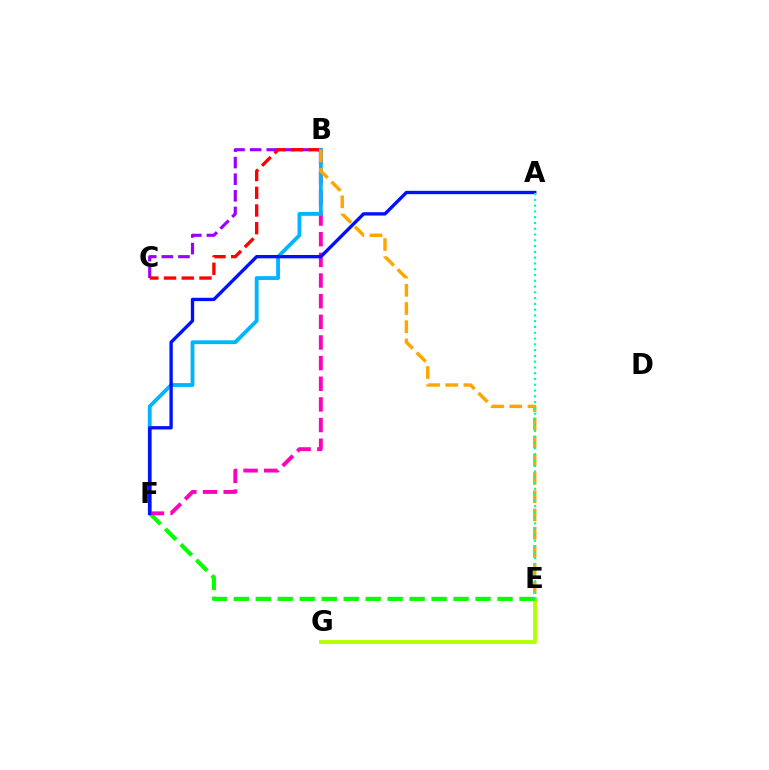{('B', 'C'): [{'color': '#9b00ff', 'line_style': 'dashed', 'thickness': 2.26}, {'color': '#ff0000', 'line_style': 'dashed', 'thickness': 2.41}], ('E', 'G'): [{'color': '#b3ff00', 'line_style': 'solid', 'thickness': 2.78}], ('E', 'F'): [{'color': '#08ff00', 'line_style': 'dashed', 'thickness': 2.99}], ('B', 'F'): [{'color': '#ff00bd', 'line_style': 'dashed', 'thickness': 2.8}, {'color': '#00b5ff', 'line_style': 'solid', 'thickness': 2.76}], ('B', 'E'): [{'color': '#ffa500', 'line_style': 'dashed', 'thickness': 2.47}], ('A', 'F'): [{'color': '#0010ff', 'line_style': 'solid', 'thickness': 2.4}], ('A', 'E'): [{'color': '#00ff9d', 'line_style': 'dotted', 'thickness': 1.57}]}